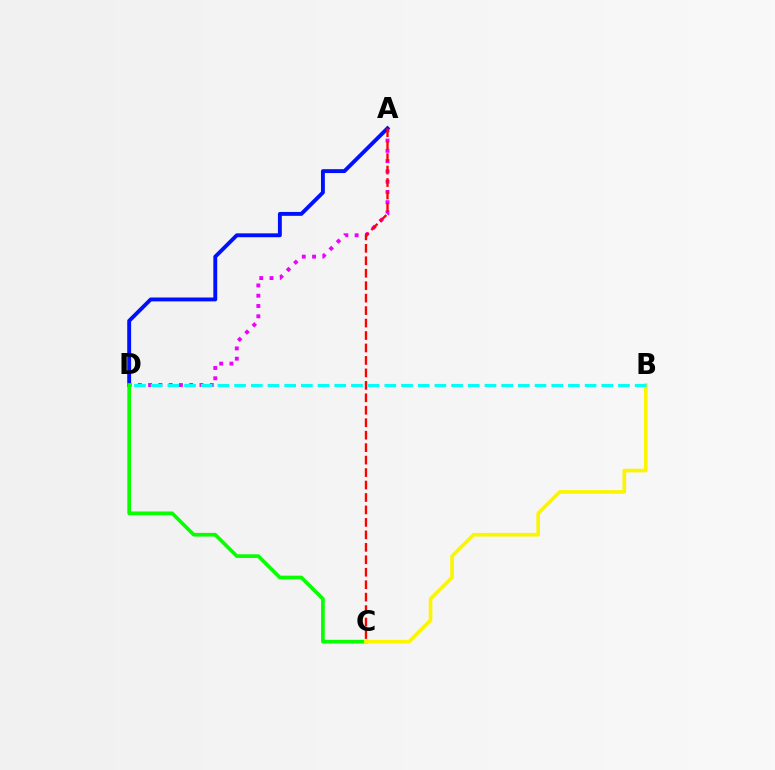{('A', 'D'): [{'color': '#ee00ff', 'line_style': 'dotted', 'thickness': 2.79}, {'color': '#0010ff', 'line_style': 'solid', 'thickness': 2.8}], ('C', 'D'): [{'color': '#08ff00', 'line_style': 'solid', 'thickness': 2.65}], ('B', 'C'): [{'color': '#fcf500', 'line_style': 'solid', 'thickness': 2.64}], ('B', 'D'): [{'color': '#00fff6', 'line_style': 'dashed', 'thickness': 2.27}], ('A', 'C'): [{'color': '#ff0000', 'line_style': 'dashed', 'thickness': 1.69}]}